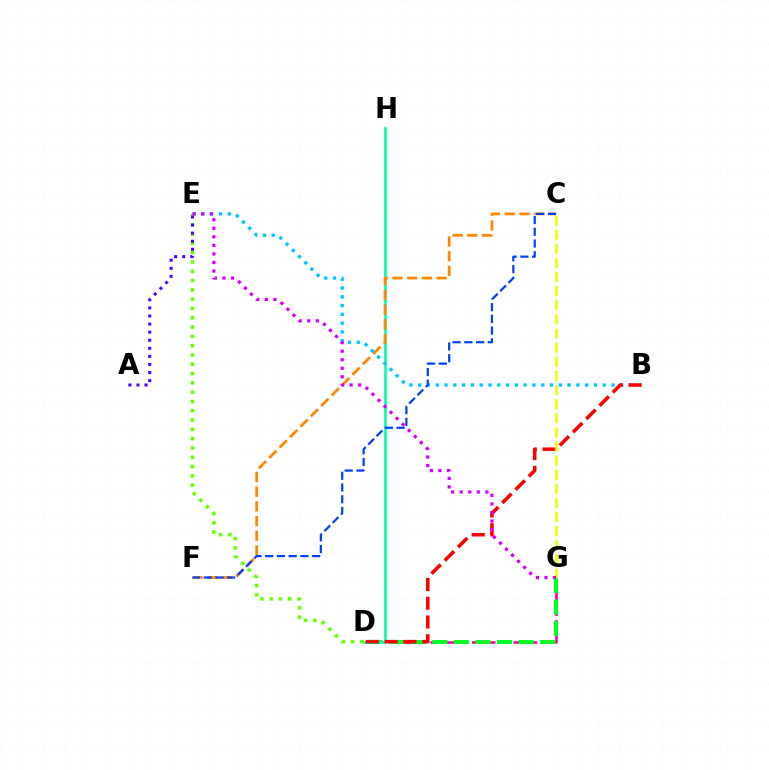{('D', 'G'): [{'color': '#ff00a0', 'line_style': 'dashed', 'thickness': 1.89}, {'color': '#00ff27', 'line_style': 'dashed', 'thickness': 2.93}], ('D', 'H'): [{'color': '#00ffaf', 'line_style': 'solid', 'thickness': 1.91}], ('C', 'F'): [{'color': '#ff8800', 'line_style': 'dashed', 'thickness': 2.0}, {'color': '#003fff', 'line_style': 'dashed', 'thickness': 1.59}], ('B', 'E'): [{'color': '#00c7ff', 'line_style': 'dotted', 'thickness': 2.39}], ('B', 'D'): [{'color': '#ff0000', 'line_style': 'dashed', 'thickness': 2.55}], ('C', 'G'): [{'color': '#eeff00', 'line_style': 'dashed', 'thickness': 1.92}], ('D', 'E'): [{'color': '#66ff00', 'line_style': 'dotted', 'thickness': 2.53}], ('A', 'E'): [{'color': '#4f00ff', 'line_style': 'dotted', 'thickness': 2.19}], ('E', 'G'): [{'color': '#d600ff', 'line_style': 'dotted', 'thickness': 2.32}]}